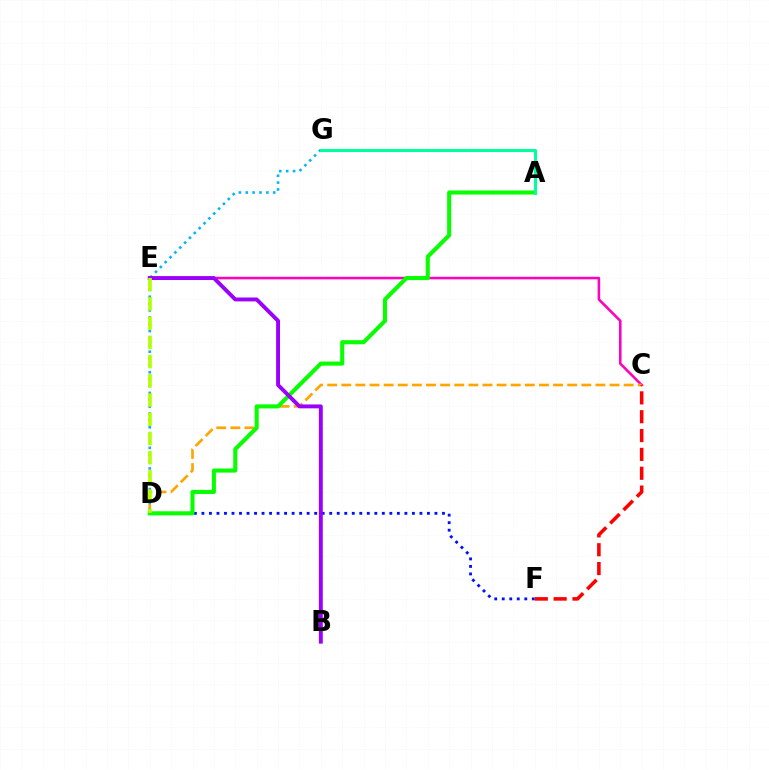{('C', 'E'): [{'color': '#ff00bd', 'line_style': 'solid', 'thickness': 1.85}], ('D', 'F'): [{'color': '#0010ff', 'line_style': 'dotted', 'thickness': 2.04}], ('C', 'D'): [{'color': '#ffa500', 'line_style': 'dashed', 'thickness': 1.92}], ('A', 'D'): [{'color': '#08ff00', 'line_style': 'solid', 'thickness': 2.93}], ('D', 'G'): [{'color': '#00b5ff', 'line_style': 'dotted', 'thickness': 1.87}], ('B', 'E'): [{'color': '#9b00ff', 'line_style': 'solid', 'thickness': 2.81}], ('C', 'F'): [{'color': '#ff0000', 'line_style': 'dashed', 'thickness': 2.56}], ('D', 'E'): [{'color': '#b3ff00', 'line_style': 'dashed', 'thickness': 2.61}], ('A', 'G'): [{'color': '#00ff9d', 'line_style': 'solid', 'thickness': 2.19}]}